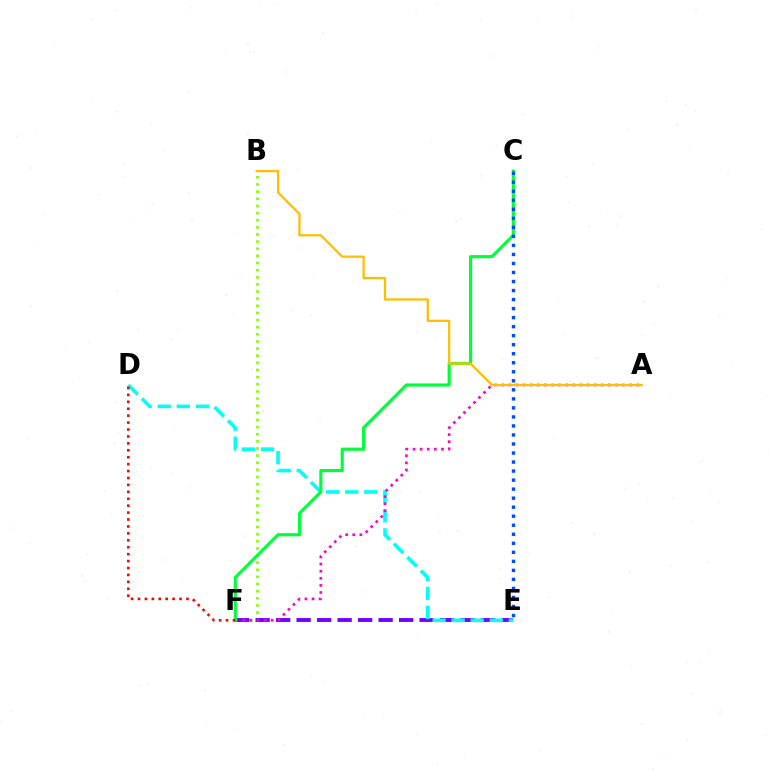{('B', 'F'): [{'color': '#84ff00', 'line_style': 'dotted', 'thickness': 1.94}], ('E', 'F'): [{'color': '#7200ff', 'line_style': 'dashed', 'thickness': 2.78}], ('D', 'E'): [{'color': '#00fff6', 'line_style': 'dashed', 'thickness': 2.59}], ('A', 'F'): [{'color': '#ff00cf', 'line_style': 'dotted', 'thickness': 1.93}], ('C', 'F'): [{'color': '#00ff39', 'line_style': 'solid', 'thickness': 2.26}], ('D', 'F'): [{'color': '#ff0000', 'line_style': 'dotted', 'thickness': 1.88}], ('A', 'B'): [{'color': '#ffbd00', 'line_style': 'solid', 'thickness': 1.62}], ('C', 'E'): [{'color': '#004bff', 'line_style': 'dotted', 'thickness': 2.45}]}